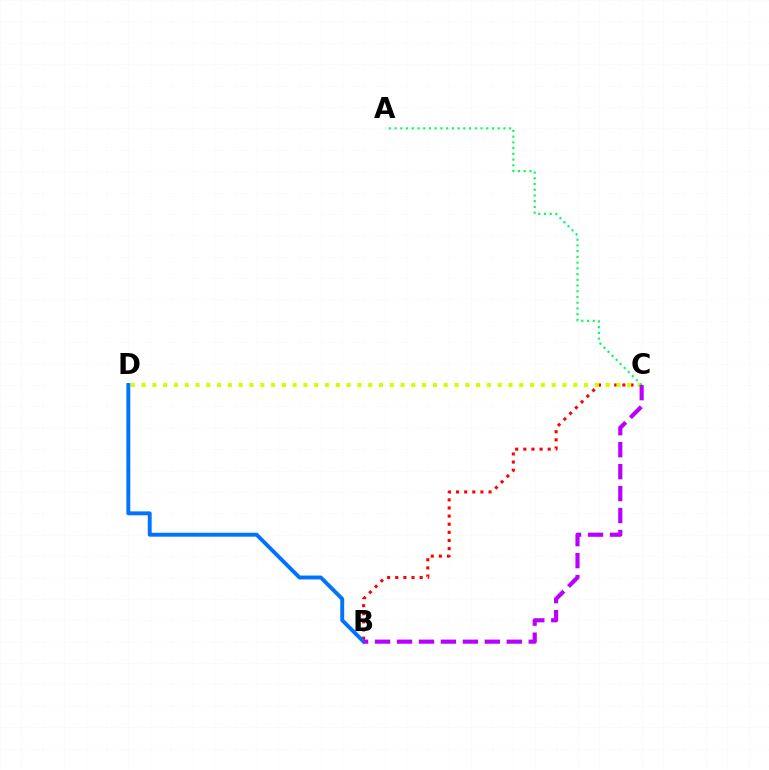{('B', 'C'): [{'color': '#ff0000', 'line_style': 'dotted', 'thickness': 2.21}, {'color': '#b900ff', 'line_style': 'dashed', 'thickness': 2.98}], ('C', 'D'): [{'color': '#d1ff00', 'line_style': 'dotted', 'thickness': 2.93}], ('B', 'D'): [{'color': '#0074ff', 'line_style': 'solid', 'thickness': 2.81}], ('A', 'C'): [{'color': '#00ff5c', 'line_style': 'dotted', 'thickness': 1.56}]}